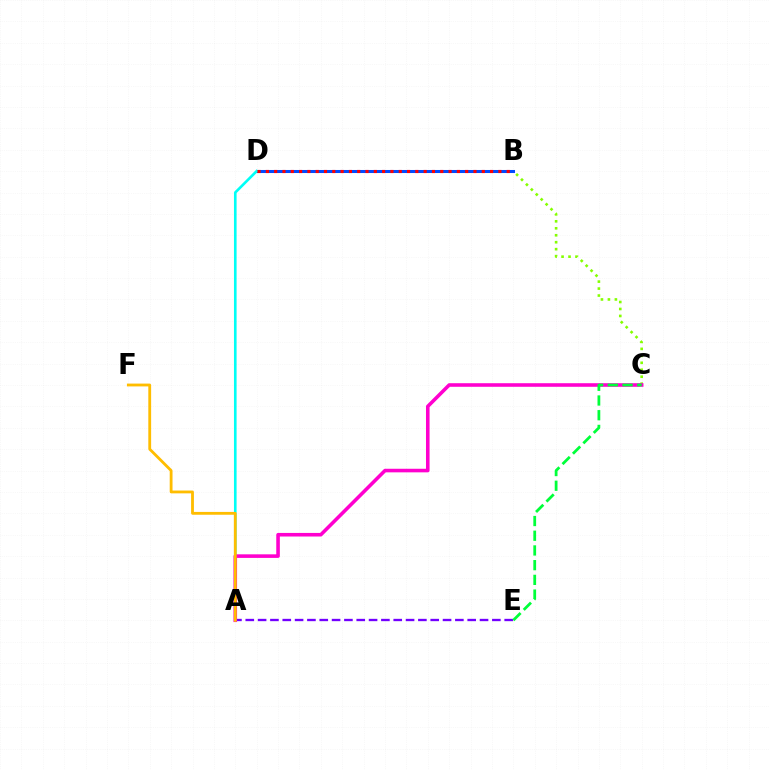{('B', 'C'): [{'color': '#84ff00', 'line_style': 'dotted', 'thickness': 1.89}], ('B', 'D'): [{'color': '#004bff', 'line_style': 'solid', 'thickness': 2.19}, {'color': '#ff0000', 'line_style': 'dotted', 'thickness': 2.26}], ('A', 'D'): [{'color': '#00fff6', 'line_style': 'solid', 'thickness': 1.9}], ('A', 'E'): [{'color': '#7200ff', 'line_style': 'dashed', 'thickness': 1.67}], ('A', 'C'): [{'color': '#ff00cf', 'line_style': 'solid', 'thickness': 2.58}], ('C', 'E'): [{'color': '#00ff39', 'line_style': 'dashed', 'thickness': 2.0}], ('A', 'F'): [{'color': '#ffbd00', 'line_style': 'solid', 'thickness': 2.03}]}